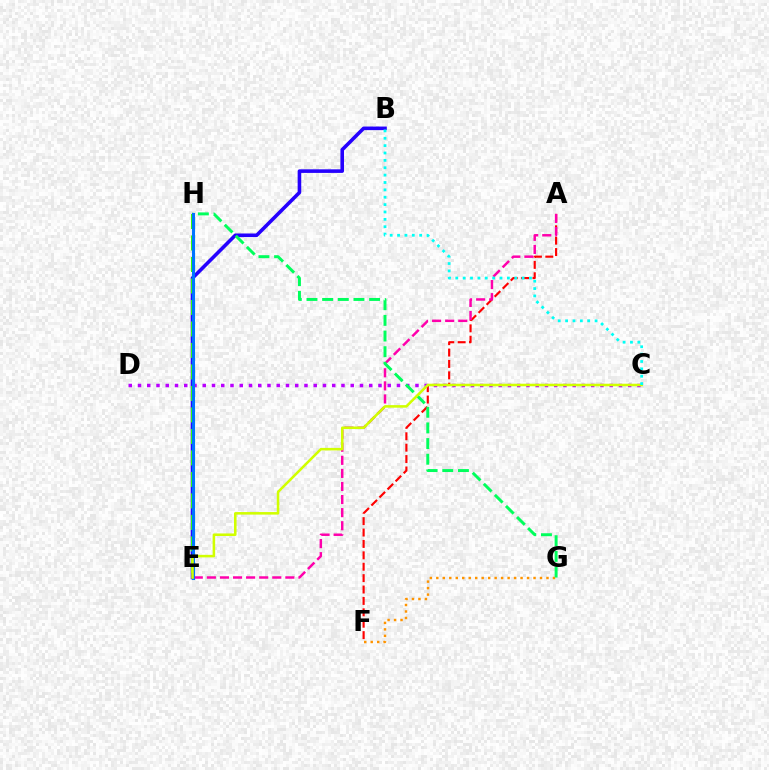{('A', 'F'): [{'color': '#ff0000', 'line_style': 'dashed', 'thickness': 1.55}], ('A', 'E'): [{'color': '#ff00ac', 'line_style': 'dashed', 'thickness': 1.78}], ('B', 'E'): [{'color': '#2500ff', 'line_style': 'solid', 'thickness': 2.58}], ('C', 'D'): [{'color': '#b900ff', 'line_style': 'dotted', 'thickness': 2.51}], ('E', 'H'): [{'color': '#3dff00', 'line_style': 'dashed', 'thickness': 2.92}, {'color': '#0074ff', 'line_style': 'solid', 'thickness': 2.22}], ('F', 'G'): [{'color': '#ff9400', 'line_style': 'dotted', 'thickness': 1.76}], ('G', 'H'): [{'color': '#00ff5c', 'line_style': 'dashed', 'thickness': 2.13}], ('C', 'E'): [{'color': '#d1ff00', 'line_style': 'solid', 'thickness': 1.83}], ('B', 'C'): [{'color': '#00fff6', 'line_style': 'dotted', 'thickness': 2.0}]}